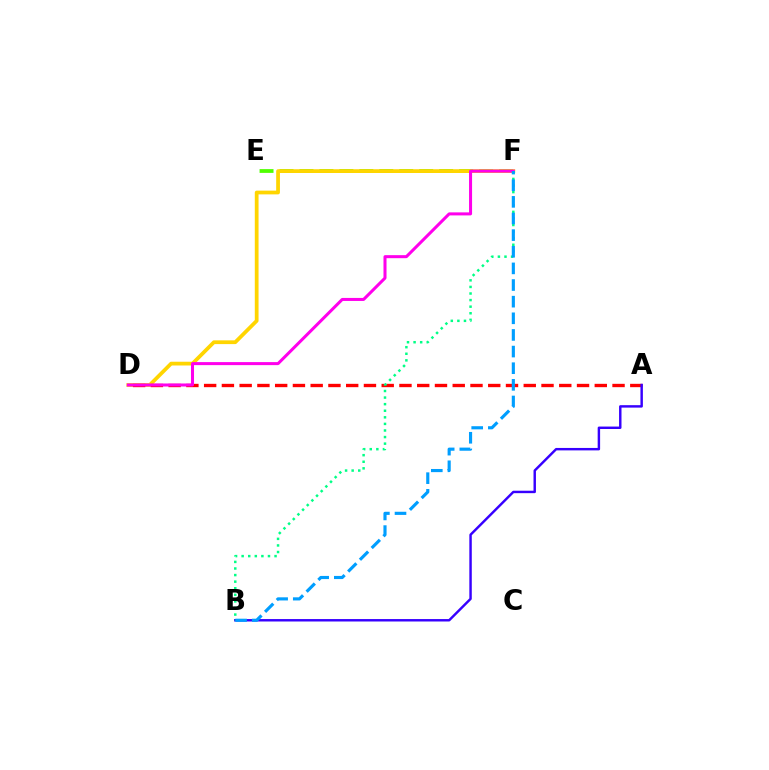{('E', 'F'): [{'color': '#4fff00', 'line_style': 'dashed', 'thickness': 2.71}], ('D', 'F'): [{'color': '#ffd500', 'line_style': 'solid', 'thickness': 2.71}, {'color': '#ff00ed', 'line_style': 'solid', 'thickness': 2.18}], ('A', 'D'): [{'color': '#ff0000', 'line_style': 'dashed', 'thickness': 2.41}], ('A', 'B'): [{'color': '#3700ff', 'line_style': 'solid', 'thickness': 1.76}], ('B', 'F'): [{'color': '#00ff86', 'line_style': 'dotted', 'thickness': 1.79}, {'color': '#009eff', 'line_style': 'dashed', 'thickness': 2.26}]}